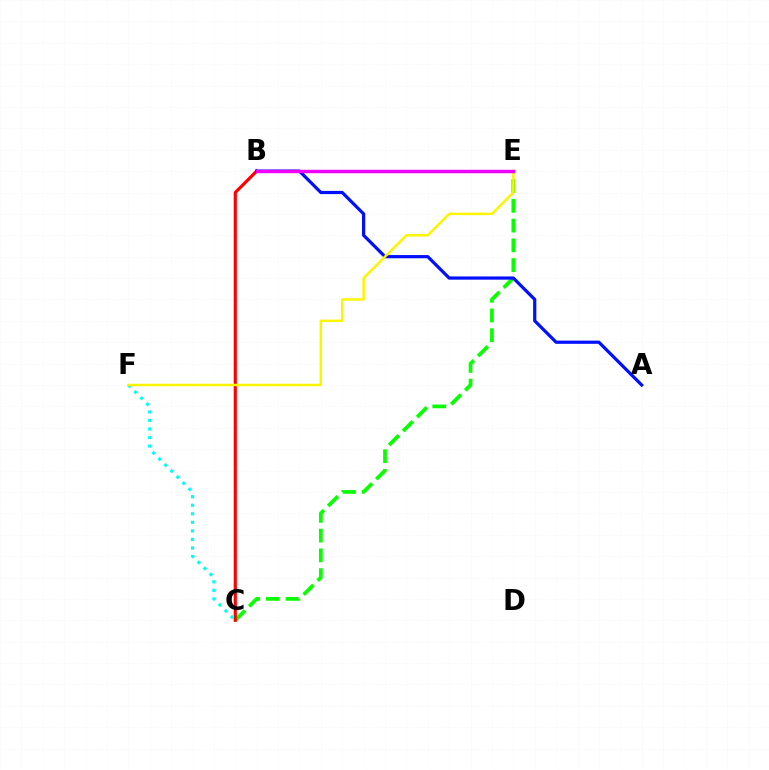{('C', 'E'): [{'color': '#08ff00', 'line_style': 'dashed', 'thickness': 2.68}], ('B', 'C'): [{'color': '#ff0000', 'line_style': 'solid', 'thickness': 2.27}], ('A', 'B'): [{'color': '#0010ff', 'line_style': 'solid', 'thickness': 2.31}], ('C', 'F'): [{'color': '#00fff6', 'line_style': 'dotted', 'thickness': 2.32}], ('E', 'F'): [{'color': '#fcf500', 'line_style': 'solid', 'thickness': 1.8}], ('B', 'E'): [{'color': '#ee00ff', 'line_style': 'solid', 'thickness': 2.47}]}